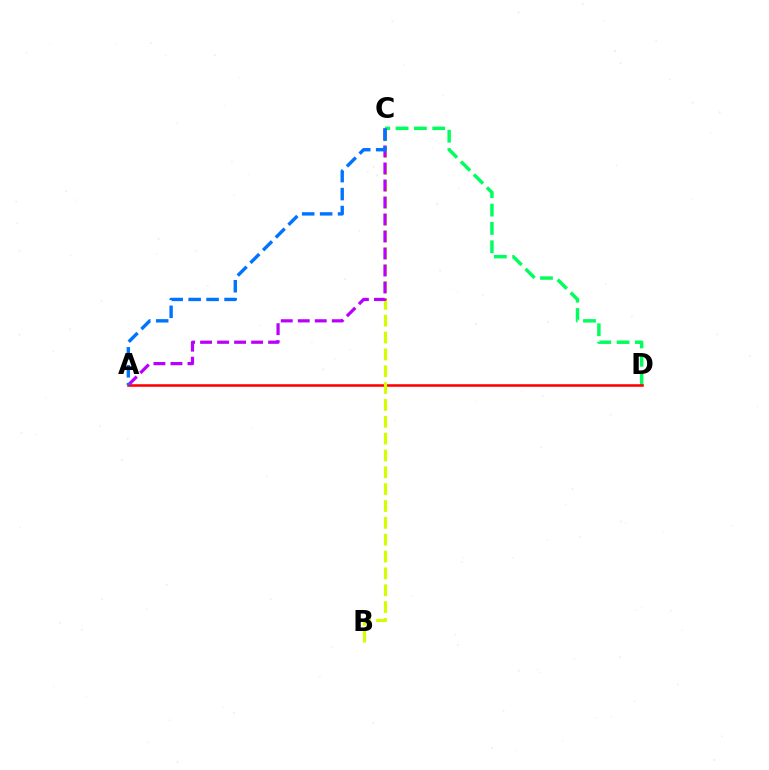{('C', 'D'): [{'color': '#00ff5c', 'line_style': 'dashed', 'thickness': 2.49}], ('A', 'D'): [{'color': '#ff0000', 'line_style': 'solid', 'thickness': 1.84}], ('B', 'C'): [{'color': '#d1ff00', 'line_style': 'dashed', 'thickness': 2.29}], ('A', 'C'): [{'color': '#b900ff', 'line_style': 'dashed', 'thickness': 2.31}, {'color': '#0074ff', 'line_style': 'dashed', 'thickness': 2.44}]}